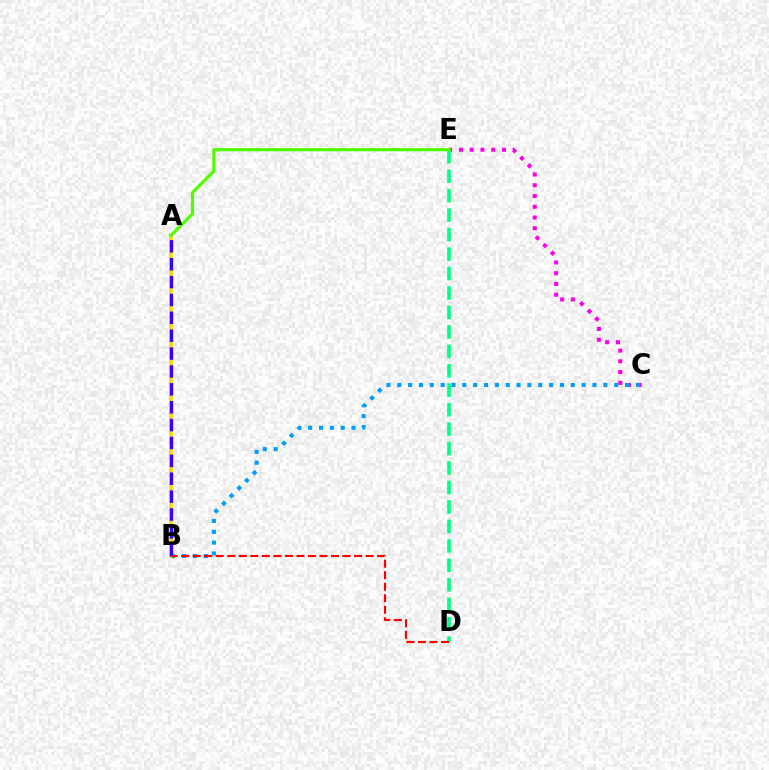{('C', 'E'): [{'color': '#ff00ed', 'line_style': 'dotted', 'thickness': 2.92}], ('B', 'C'): [{'color': '#009eff', 'line_style': 'dotted', 'thickness': 2.95}], ('D', 'E'): [{'color': '#00ff86', 'line_style': 'dashed', 'thickness': 2.64}], ('A', 'B'): [{'color': '#ffd500', 'line_style': 'solid', 'thickness': 2.63}, {'color': '#3700ff', 'line_style': 'dashed', 'thickness': 2.43}], ('A', 'E'): [{'color': '#4fff00', 'line_style': 'solid', 'thickness': 2.29}], ('B', 'D'): [{'color': '#ff0000', 'line_style': 'dashed', 'thickness': 1.57}]}